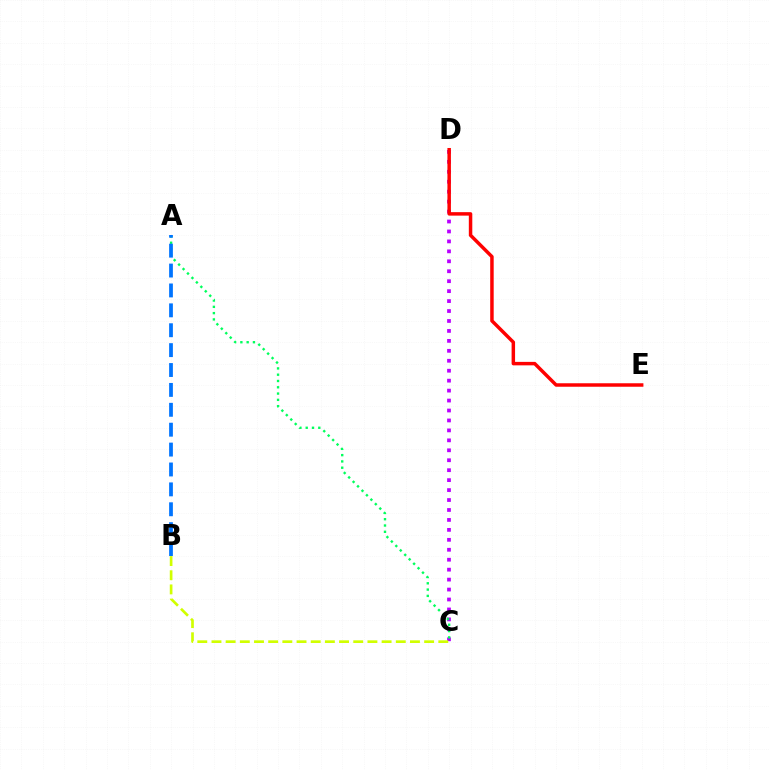{('C', 'D'): [{'color': '#b900ff', 'line_style': 'dotted', 'thickness': 2.7}], ('A', 'C'): [{'color': '#00ff5c', 'line_style': 'dotted', 'thickness': 1.71}], ('B', 'C'): [{'color': '#d1ff00', 'line_style': 'dashed', 'thickness': 1.93}], ('D', 'E'): [{'color': '#ff0000', 'line_style': 'solid', 'thickness': 2.5}], ('A', 'B'): [{'color': '#0074ff', 'line_style': 'dashed', 'thickness': 2.7}]}